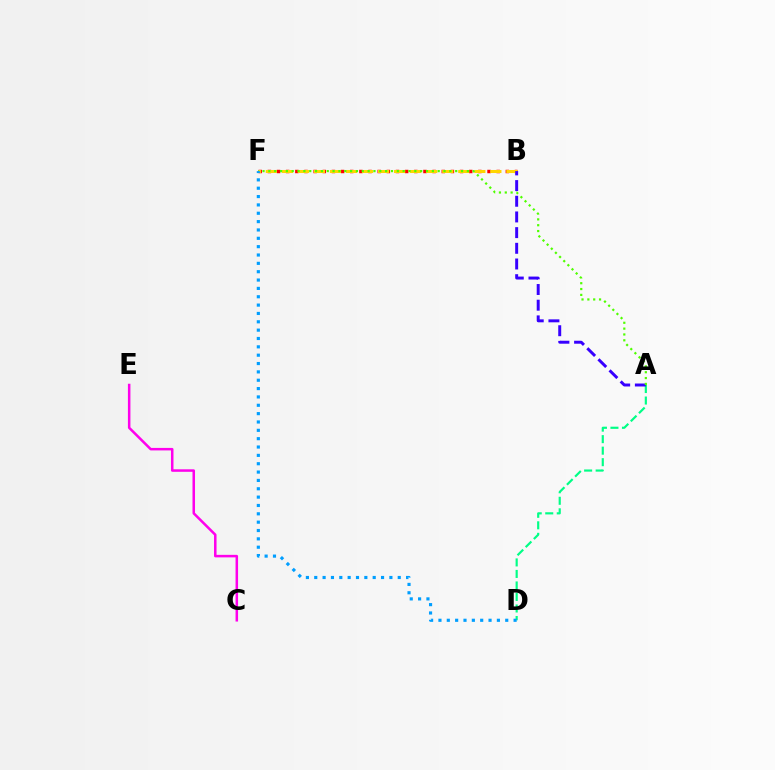{('C', 'E'): [{'color': '#ff00ed', 'line_style': 'solid', 'thickness': 1.81}], ('B', 'F'): [{'color': '#ff0000', 'line_style': 'dotted', 'thickness': 2.49}, {'color': '#ffd500', 'line_style': 'dashed', 'thickness': 2.18}], ('A', 'D'): [{'color': '#00ff86', 'line_style': 'dashed', 'thickness': 1.56}], ('A', 'B'): [{'color': '#3700ff', 'line_style': 'dashed', 'thickness': 2.13}], ('A', 'F'): [{'color': '#4fff00', 'line_style': 'dotted', 'thickness': 1.59}], ('D', 'F'): [{'color': '#009eff', 'line_style': 'dotted', 'thickness': 2.27}]}